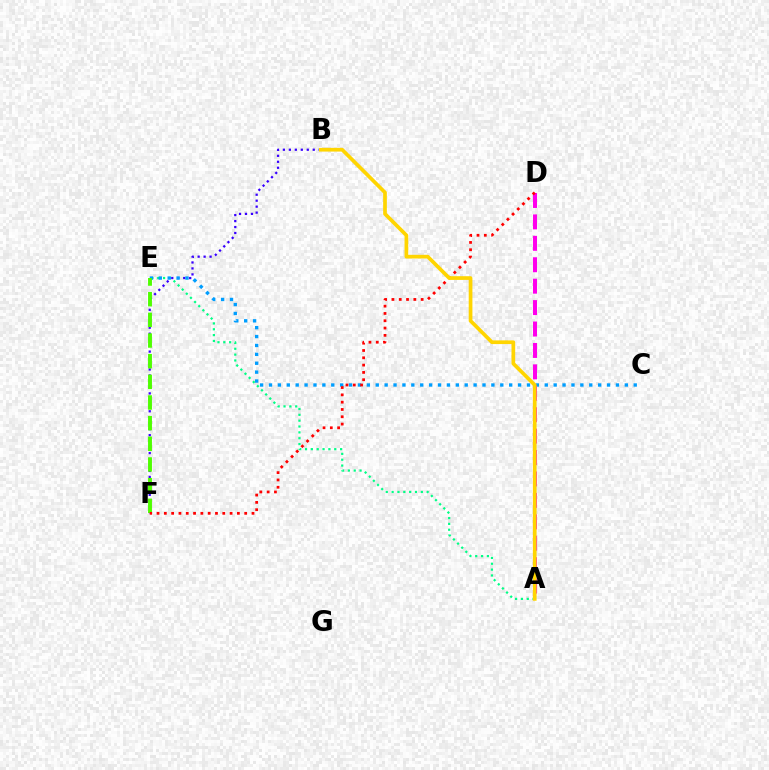{('B', 'F'): [{'color': '#3700ff', 'line_style': 'dotted', 'thickness': 1.62}], ('A', 'E'): [{'color': '#00ff86', 'line_style': 'dotted', 'thickness': 1.59}], ('C', 'E'): [{'color': '#009eff', 'line_style': 'dotted', 'thickness': 2.42}], ('A', 'D'): [{'color': '#ff00ed', 'line_style': 'dashed', 'thickness': 2.91}], ('E', 'F'): [{'color': '#4fff00', 'line_style': 'dashed', 'thickness': 2.81}], ('D', 'F'): [{'color': '#ff0000', 'line_style': 'dotted', 'thickness': 1.98}], ('A', 'B'): [{'color': '#ffd500', 'line_style': 'solid', 'thickness': 2.67}]}